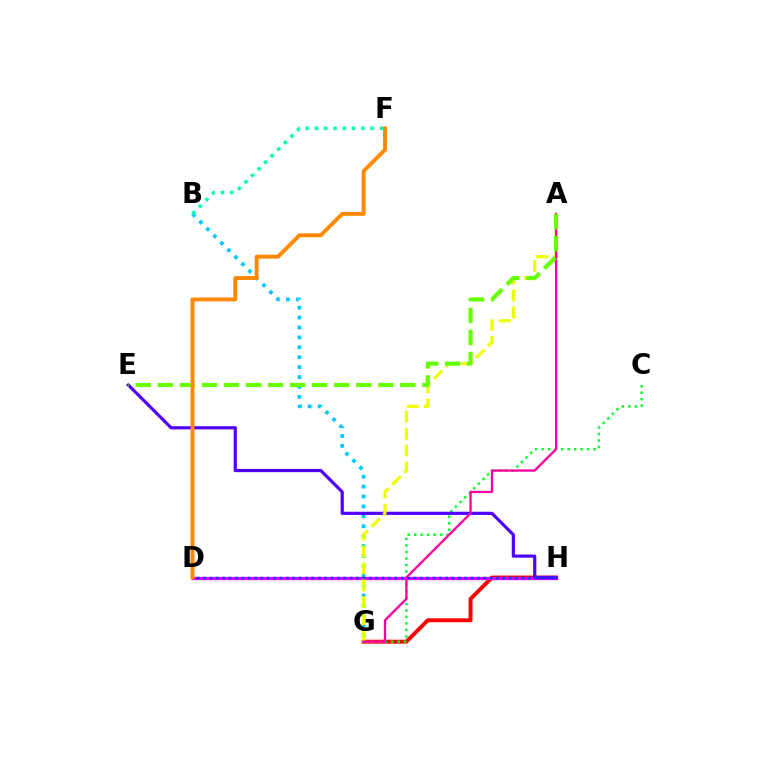{('B', 'G'): [{'color': '#00c7ff', 'line_style': 'dotted', 'thickness': 2.69}], ('G', 'H'): [{'color': '#ff0000', 'line_style': 'solid', 'thickness': 2.82}], ('C', 'G'): [{'color': '#00ff27', 'line_style': 'dotted', 'thickness': 1.77}], ('B', 'F'): [{'color': '#00ffaf', 'line_style': 'dotted', 'thickness': 2.52}], ('D', 'H'): [{'color': '#d600ff', 'line_style': 'solid', 'thickness': 2.4}, {'color': '#003fff', 'line_style': 'dotted', 'thickness': 1.73}], ('E', 'H'): [{'color': '#4f00ff', 'line_style': 'solid', 'thickness': 2.3}], ('A', 'G'): [{'color': '#eeff00', 'line_style': 'dashed', 'thickness': 2.3}, {'color': '#ff00a0', 'line_style': 'solid', 'thickness': 1.67}], ('A', 'E'): [{'color': '#66ff00', 'line_style': 'dashed', 'thickness': 3.0}], ('D', 'F'): [{'color': '#ff8800', 'line_style': 'solid', 'thickness': 2.8}]}